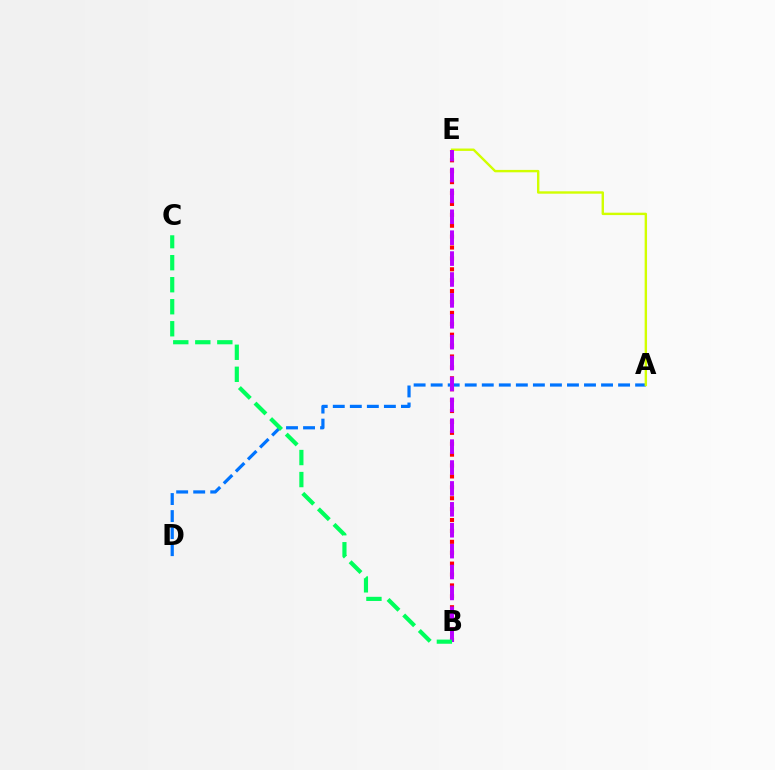{('A', 'D'): [{'color': '#0074ff', 'line_style': 'dashed', 'thickness': 2.31}], ('B', 'E'): [{'color': '#ff0000', 'line_style': 'dotted', 'thickness': 2.96}, {'color': '#b900ff', 'line_style': 'dashed', 'thickness': 2.84}], ('A', 'E'): [{'color': '#d1ff00', 'line_style': 'solid', 'thickness': 1.72}], ('B', 'C'): [{'color': '#00ff5c', 'line_style': 'dashed', 'thickness': 2.99}]}